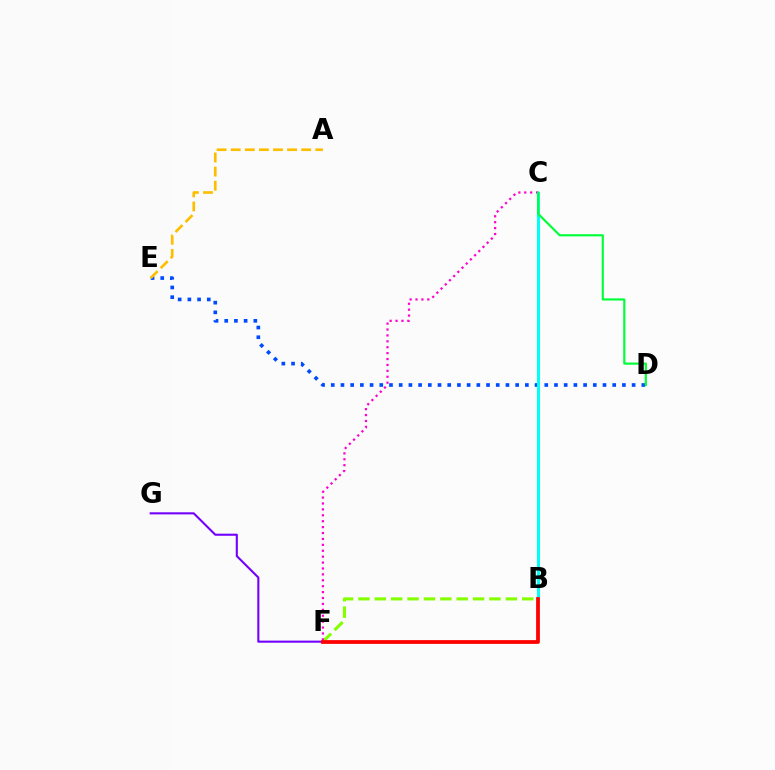{('F', 'G'): [{'color': '#7200ff', 'line_style': 'solid', 'thickness': 1.51}], ('B', 'F'): [{'color': '#84ff00', 'line_style': 'dashed', 'thickness': 2.22}, {'color': '#ff0000', 'line_style': 'solid', 'thickness': 2.71}], ('D', 'E'): [{'color': '#004bff', 'line_style': 'dotted', 'thickness': 2.64}], ('C', 'F'): [{'color': '#ff00cf', 'line_style': 'dotted', 'thickness': 1.61}], ('B', 'C'): [{'color': '#00fff6', 'line_style': 'solid', 'thickness': 2.16}], ('C', 'D'): [{'color': '#00ff39', 'line_style': 'solid', 'thickness': 1.56}], ('A', 'E'): [{'color': '#ffbd00', 'line_style': 'dashed', 'thickness': 1.92}]}